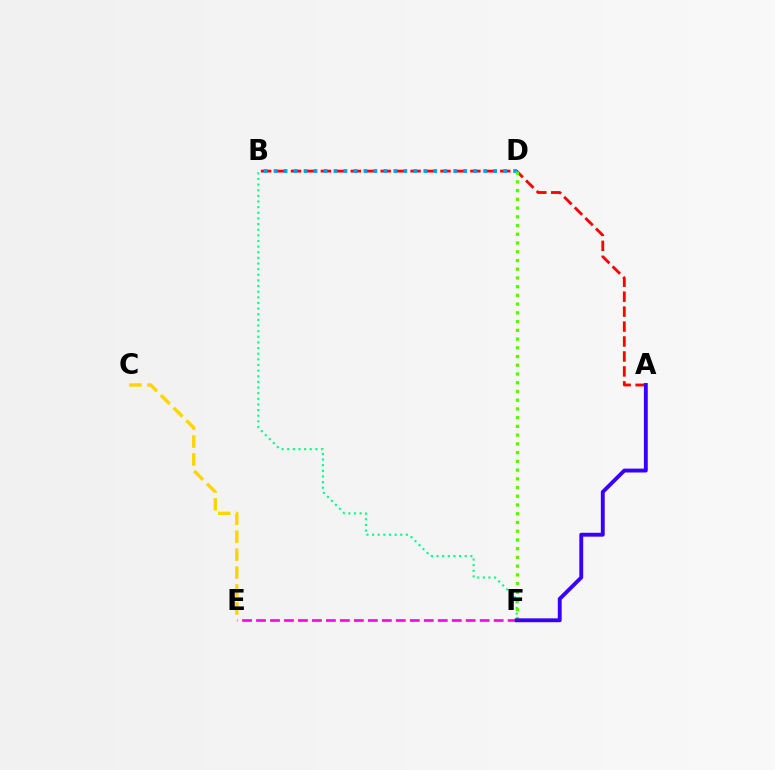{('C', 'E'): [{'color': '#ffd500', 'line_style': 'dashed', 'thickness': 2.44}], ('B', 'F'): [{'color': '#00ff86', 'line_style': 'dotted', 'thickness': 1.53}], ('A', 'B'): [{'color': '#ff0000', 'line_style': 'dashed', 'thickness': 2.03}], ('B', 'D'): [{'color': '#009eff', 'line_style': 'dotted', 'thickness': 2.71}], ('D', 'F'): [{'color': '#4fff00', 'line_style': 'dotted', 'thickness': 2.37}], ('E', 'F'): [{'color': '#ff00ed', 'line_style': 'dashed', 'thickness': 1.9}], ('A', 'F'): [{'color': '#3700ff', 'line_style': 'solid', 'thickness': 2.79}]}